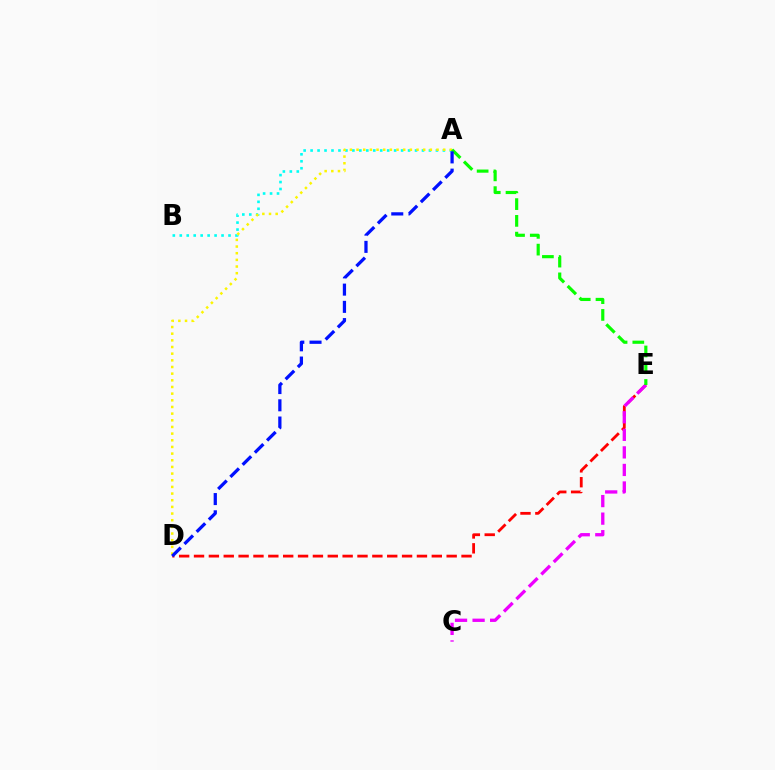{('D', 'E'): [{'color': '#ff0000', 'line_style': 'dashed', 'thickness': 2.02}], ('A', 'B'): [{'color': '#00fff6', 'line_style': 'dotted', 'thickness': 1.89}], ('A', 'D'): [{'color': '#fcf500', 'line_style': 'dotted', 'thickness': 1.81}, {'color': '#0010ff', 'line_style': 'dashed', 'thickness': 2.34}], ('C', 'E'): [{'color': '#ee00ff', 'line_style': 'dashed', 'thickness': 2.38}], ('A', 'E'): [{'color': '#08ff00', 'line_style': 'dashed', 'thickness': 2.28}]}